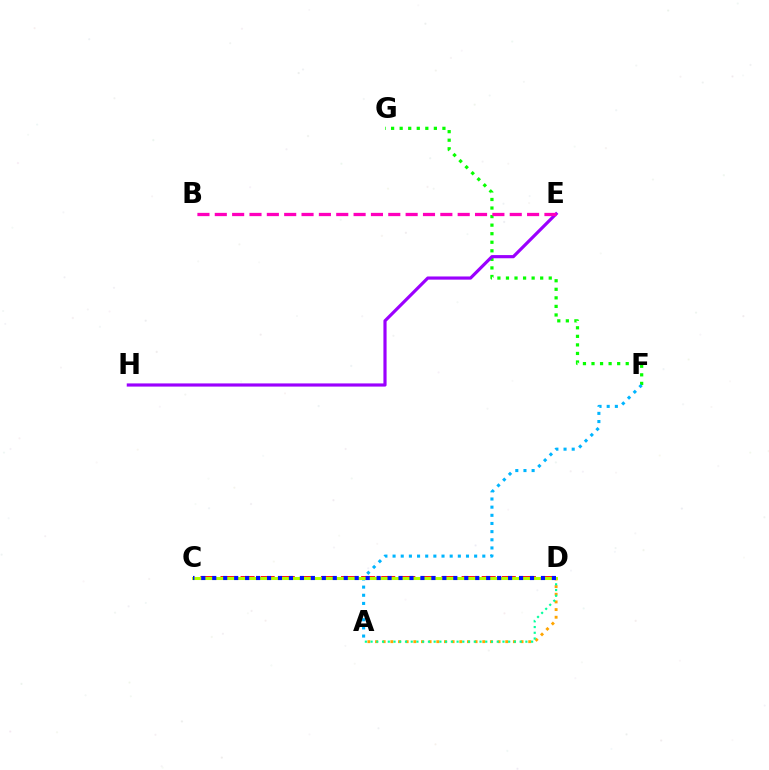{('F', 'G'): [{'color': '#08ff00', 'line_style': 'dotted', 'thickness': 2.32}], ('A', 'D'): [{'color': '#ffa500', 'line_style': 'dotted', 'thickness': 2.08}, {'color': '#00ff9d', 'line_style': 'dotted', 'thickness': 1.56}], ('A', 'F'): [{'color': '#00b5ff', 'line_style': 'dotted', 'thickness': 2.22}], ('C', 'D'): [{'color': '#ff0000', 'line_style': 'dashed', 'thickness': 2.73}, {'color': '#b3ff00', 'line_style': 'solid', 'thickness': 2.18}, {'color': '#0010ff', 'line_style': 'dotted', 'thickness': 2.98}], ('E', 'H'): [{'color': '#9b00ff', 'line_style': 'solid', 'thickness': 2.28}], ('B', 'E'): [{'color': '#ff00bd', 'line_style': 'dashed', 'thickness': 2.36}]}